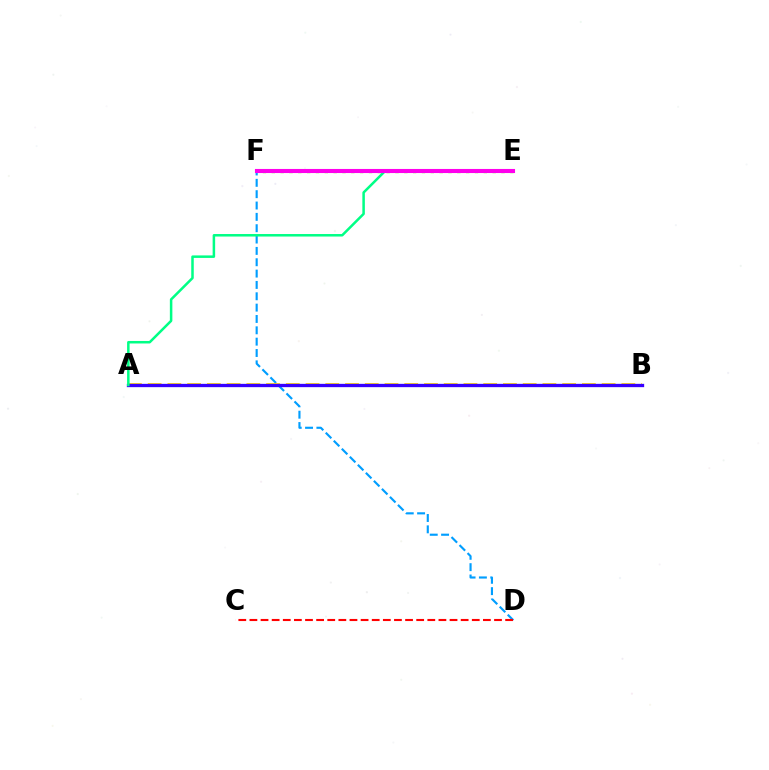{('D', 'F'): [{'color': '#009eff', 'line_style': 'dashed', 'thickness': 1.54}], ('A', 'B'): [{'color': '#ffd500', 'line_style': 'dashed', 'thickness': 2.68}, {'color': '#3700ff', 'line_style': 'solid', 'thickness': 2.39}], ('E', 'F'): [{'color': '#4fff00', 'line_style': 'dotted', 'thickness': 2.4}, {'color': '#ff00ed', 'line_style': 'solid', 'thickness': 2.94}], ('C', 'D'): [{'color': '#ff0000', 'line_style': 'dashed', 'thickness': 1.51}], ('A', 'E'): [{'color': '#00ff86', 'line_style': 'solid', 'thickness': 1.81}]}